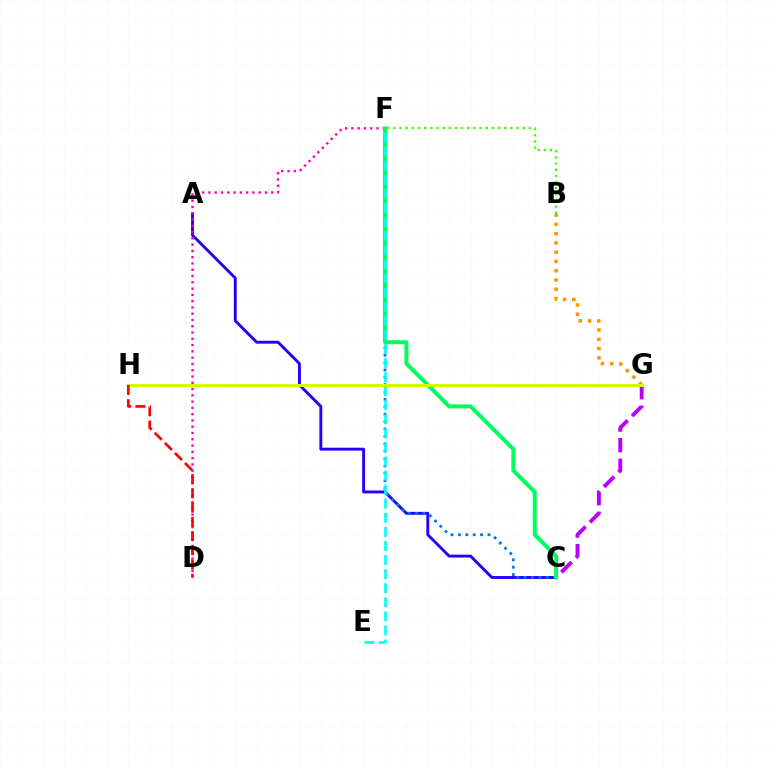{('B', 'G'): [{'color': '#ff9400', 'line_style': 'dotted', 'thickness': 2.52}], ('A', 'C'): [{'color': '#2500ff', 'line_style': 'solid', 'thickness': 2.08}], ('C', 'G'): [{'color': '#b900ff', 'line_style': 'dashed', 'thickness': 2.8}], ('C', 'F'): [{'color': '#0074ff', 'line_style': 'dotted', 'thickness': 2.01}, {'color': '#00ff5c', 'line_style': 'solid', 'thickness': 2.85}], ('D', 'F'): [{'color': '#ff00ac', 'line_style': 'dotted', 'thickness': 1.71}], ('E', 'F'): [{'color': '#00fff6', 'line_style': 'dashed', 'thickness': 1.91}], ('B', 'F'): [{'color': '#3dff00', 'line_style': 'dotted', 'thickness': 1.67}], ('G', 'H'): [{'color': '#d1ff00', 'line_style': 'solid', 'thickness': 2.13}], ('D', 'H'): [{'color': '#ff0000', 'line_style': 'dashed', 'thickness': 1.94}]}